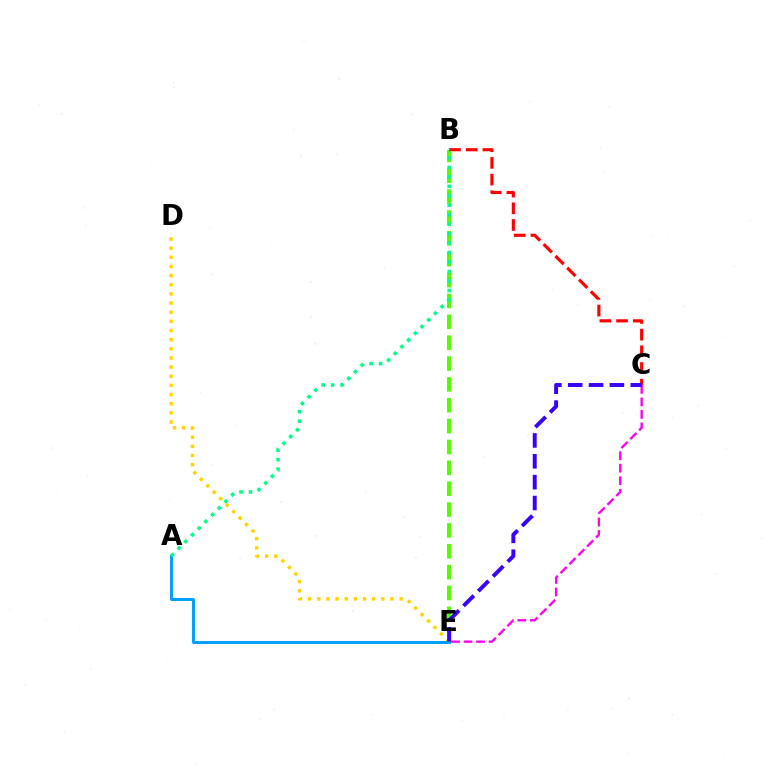{('D', 'E'): [{'color': '#ffd500', 'line_style': 'dotted', 'thickness': 2.49}], ('A', 'E'): [{'color': '#009eff', 'line_style': 'solid', 'thickness': 2.12}], ('B', 'E'): [{'color': '#4fff00', 'line_style': 'dashed', 'thickness': 2.83}], ('C', 'E'): [{'color': '#ff00ed', 'line_style': 'dashed', 'thickness': 1.7}, {'color': '#3700ff', 'line_style': 'dashed', 'thickness': 2.83}], ('B', 'C'): [{'color': '#ff0000', 'line_style': 'dashed', 'thickness': 2.27}], ('A', 'B'): [{'color': '#00ff86', 'line_style': 'dotted', 'thickness': 2.57}]}